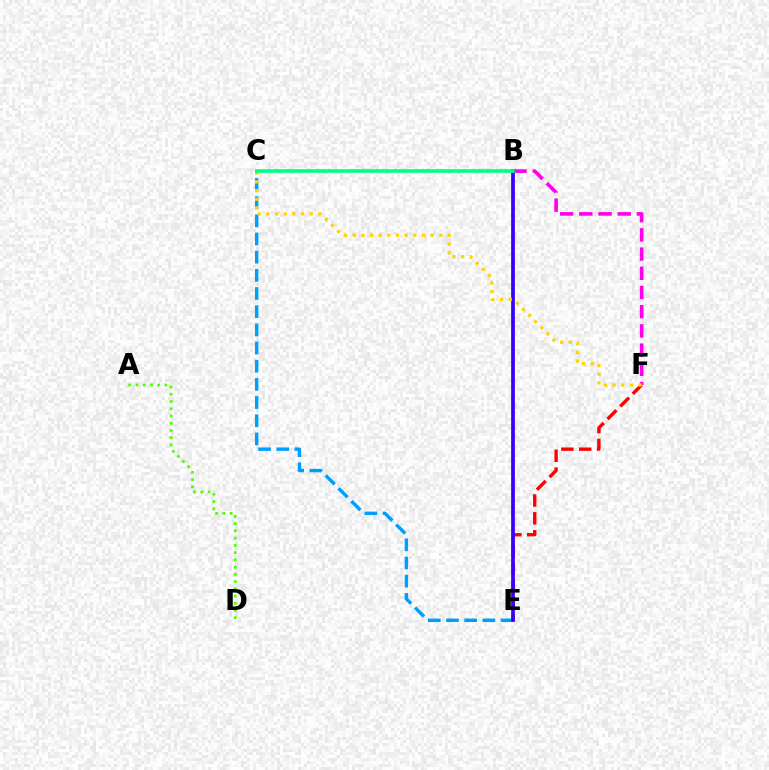{('C', 'E'): [{'color': '#009eff', 'line_style': 'dashed', 'thickness': 2.47}], ('A', 'D'): [{'color': '#4fff00', 'line_style': 'dotted', 'thickness': 1.97}], ('B', 'F'): [{'color': '#ff00ed', 'line_style': 'dashed', 'thickness': 2.61}], ('E', 'F'): [{'color': '#ff0000', 'line_style': 'dashed', 'thickness': 2.43}], ('B', 'E'): [{'color': '#3700ff', 'line_style': 'solid', 'thickness': 2.68}], ('C', 'F'): [{'color': '#ffd500', 'line_style': 'dotted', 'thickness': 2.35}], ('B', 'C'): [{'color': '#00ff86', 'line_style': 'solid', 'thickness': 2.63}]}